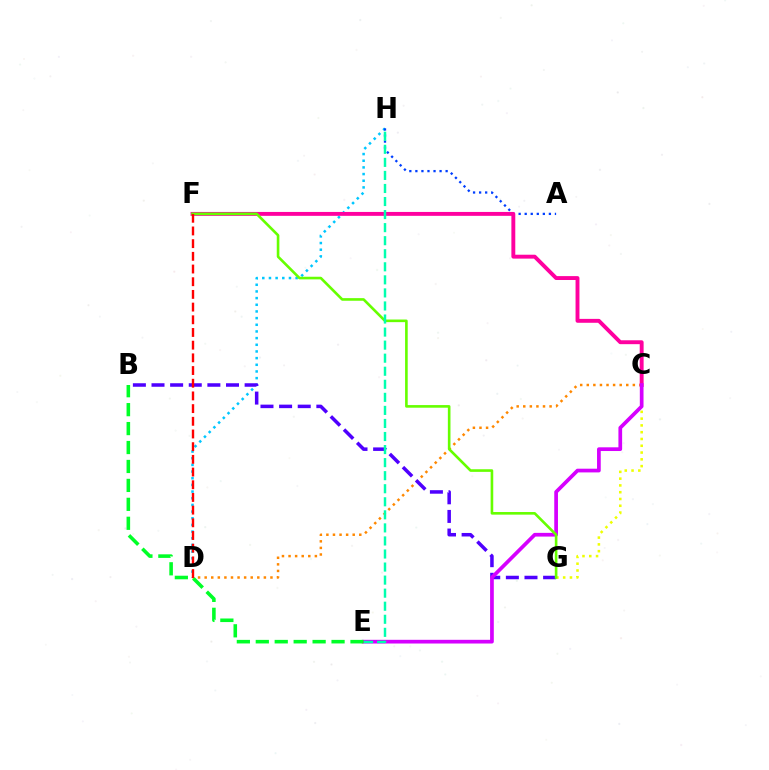{('C', 'D'): [{'color': '#ff8800', 'line_style': 'dotted', 'thickness': 1.79}], ('D', 'H'): [{'color': '#00c7ff', 'line_style': 'dotted', 'thickness': 1.81}], ('B', 'G'): [{'color': '#4f00ff', 'line_style': 'dashed', 'thickness': 2.53}], ('A', 'H'): [{'color': '#003fff', 'line_style': 'dotted', 'thickness': 1.64}], ('C', 'F'): [{'color': '#ff00a0', 'line_style': 'solid', 'thickness': 2.81}], ('C', 'G'): [{'color': '#eeff00', 'line_style': 'dotted', 'thickness': 1.84}], ('C', 'E'): [{'color': '#d600ff', 'line_style': 'solid', 'thickness': 2.67}], ('F', 'G'): [{'color': '#66ff00', 'line_style': 'solid', 'thickness': 1.89}], ('B', 'E'): [{'color': '#00ff27', 'line_style': 'dashed', 'thickness': 2.57}], ('E', 'H'): [{'color': '#00ffaf', 'line_style': 'dashed', 'thickness': 1.77}], ('D', 'F'): [{'color': '#ff0000', 'line_style': 'dashed', 'thickness': 1.72}]}